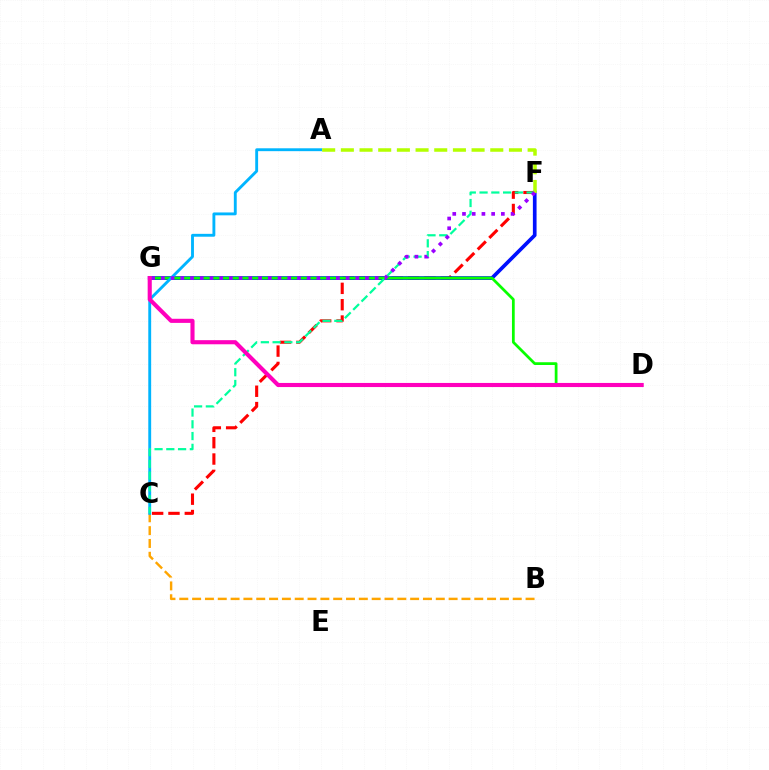{('B', 'C'): [{'color': '#ffa500', 'line_style': 'dashed', 'thickness': 1.74}], ('C', 'F'): [{'color': '#ff0000', 'line_style': 'dashed', 'thickness': 2.22}, {'color': '#00ff9d', 'line_style': 'dashed', 'thickness': 1.6}], ('F', 'G'): [{'color': '#0010ff', 'line_style': 'solid', 'thickness': 2.65}, {'color': '#9b00ff', 'line_style': 'dotted', 'thickness': 2.64}], ('D', 'G'): [{'color': '#08ff00', 'line_style': 'solid', 'thickness': 1.98}, {'color': '#ff00bd', 'line_style': 'solid', 'thickness': 2.96}], ('A', 'C'): [{'color': '#00b5ff', 'line_style': 'solid', 'thickness': 2.07}], ('A', 'F'): [{'color': '#b3ff00', 'line_style': 'dashed', 'thickness': 2.54}]}